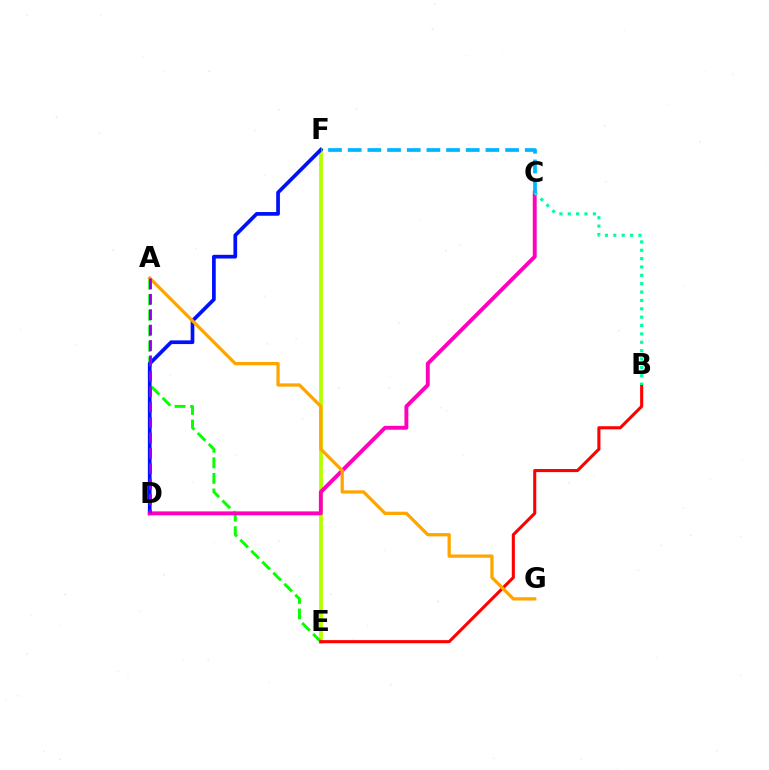{('E', 'F'): [{'color': '#b3ff00', 'line_style': 'solid', 'thickness': 2.73}], ('A', 'E'): [{'color': '#08ff00', 'line_style': 'dashed', 'thickness': 2.11}], ('B', 'E'): [{'color': '#ff0000', 'line_style': 'solid', 'thickness': 2.22}], ('D', 'F'): [{'color': '#0010ff', 'line_style': 'solid', 'thickness': 2.67}], ('C', 'D'): [{'color': '#ff00bd', 'line_style': 'solid', 'thickness': 2.81}], ('A', 'G'): [{'color': '#ffa500', 'line_style': 'solid', 'thickness': 2.35}], ('B', 'C'): [{'color': '#00ff9d', 'line_style': 'dotted', 'thickness': 2.27}], ('A', 'D'): [{'color': '#9b00ff', 'line_style': 'dashed', 'thickness': 2.09}], ('C', 'F'): [{'color': '#00b5ff', 'line_style': 'dashed', 'thickness': 2.67}]}